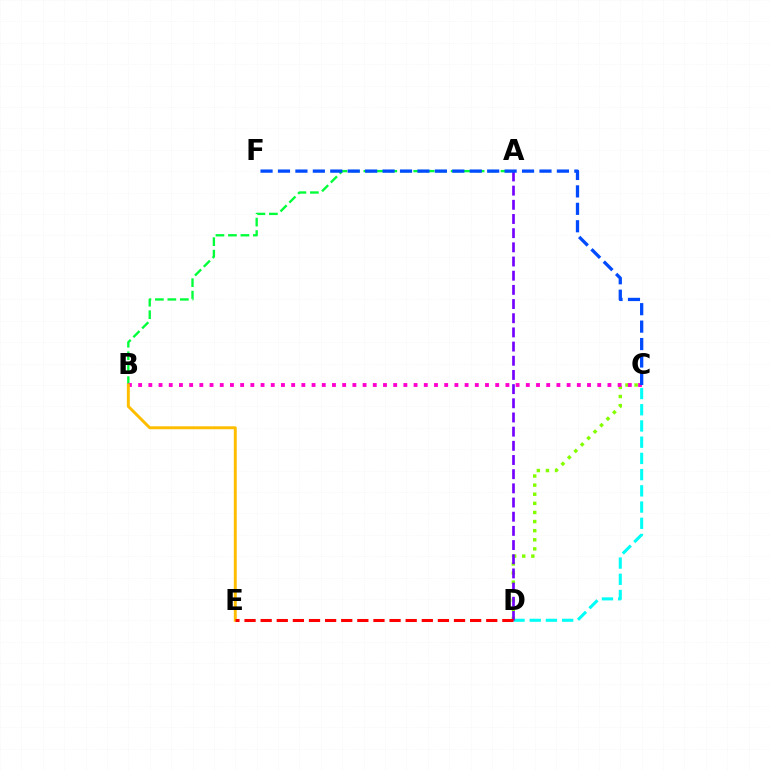{('C', 'D'): [{'color': '#00fff6', 'line_style': 'dashed', 'thickness': 2.2}, {'color': '#84ff00', 'line_style': 'dotted', 'thickness': 2.47}], ('A', 'B'): [{'color': '#00ff39', 'line_style': 'dashed', 'thickness': 1.69}], ('A', 'D'): [{'color': '#7200ff', 'line_style': 'dashed', 'thickness': 1.93}], ('B', 'C'): [{'color': '#ff00cf', 'line_style': 'dotted', 'thickness': 2.77}], ('B', 'E'): [{'color': '#ffbd00', 'line_style': 'solid', 'thickness': 2.12}], ('C', 'F'): [{'color': '#004bff', 'line_style': 'dashed', 'thickness': 2.37}], ('D', 'E'): [{'color': '#ff0000', 'line_style': 'dashed', 'thickness': 2.19}]}